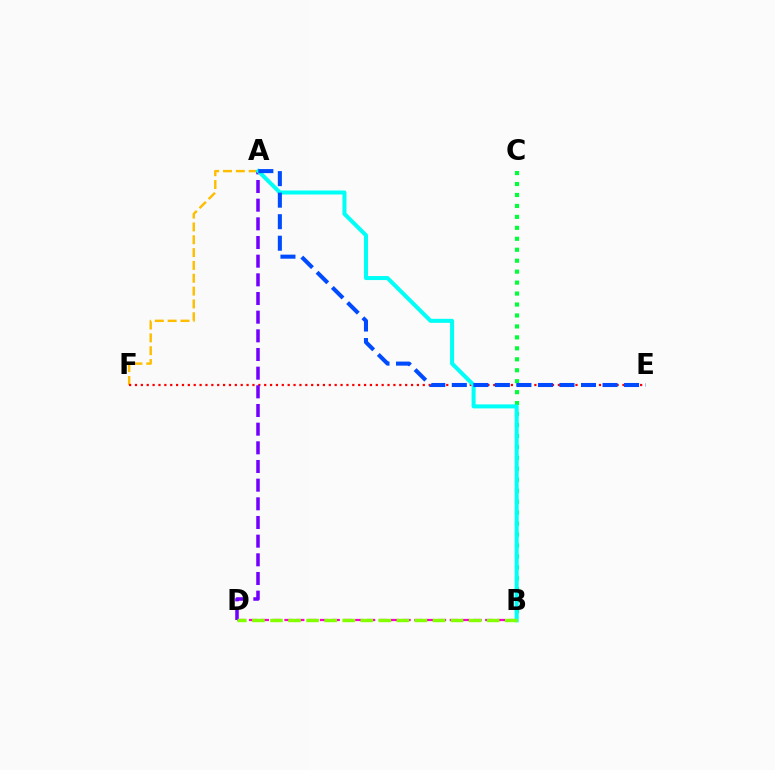{('A', 'F'): [{'color': '#ffbd00', 'line_style': 'dashed', 'thickness': 1.74}], ('B', 'D'): [{'color': '#ff00cf', 'line_style': 'dashed', 'thickness': 1.6}, {'color': '#84ff00', 'line_style': 'dashed', 'thickness': 2.45}], ('E', 'F'): [{'color': '#ff0000', 'line_style': 'dotted', 'thickness': 1.6}], ('A', 'D'): [{'color': '#7200ff', 'line_style': 'dashed', 'thickness': 2.54}], ('B', 'C'): [{'color': '#00ff39', 'line_style': 'dotted', 'thickness': 2.98}], ('A', 'B'): [{'color': '#00fff6', 'line_style': 'solid', 'thickness': 2.89}], ('A', 'E'): [{'color': '#004bff', 'line_style': 'dashed', 'thickness': 2.93}]}